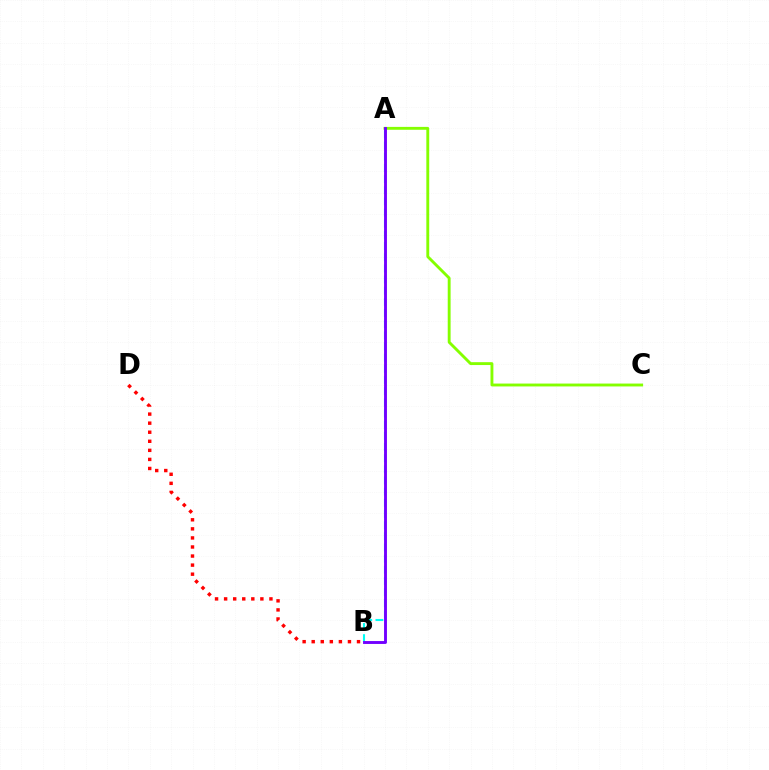{('A', 'C'): [{'color': '#84ff00', 'line_style': 'solid', 'thickness': 2.07}], ('A', 'B'): [{'color': '#00fff6', 'line_style': 'dashed', 'thickness': 1.52}, {'color': '#7200ff', 'line_style': 'solid', 'thickness': 2.08}], ('B', 'D'): [{'color': '#ff0000', 'line_style': 'dotted', 'thickness': 2.46}]}